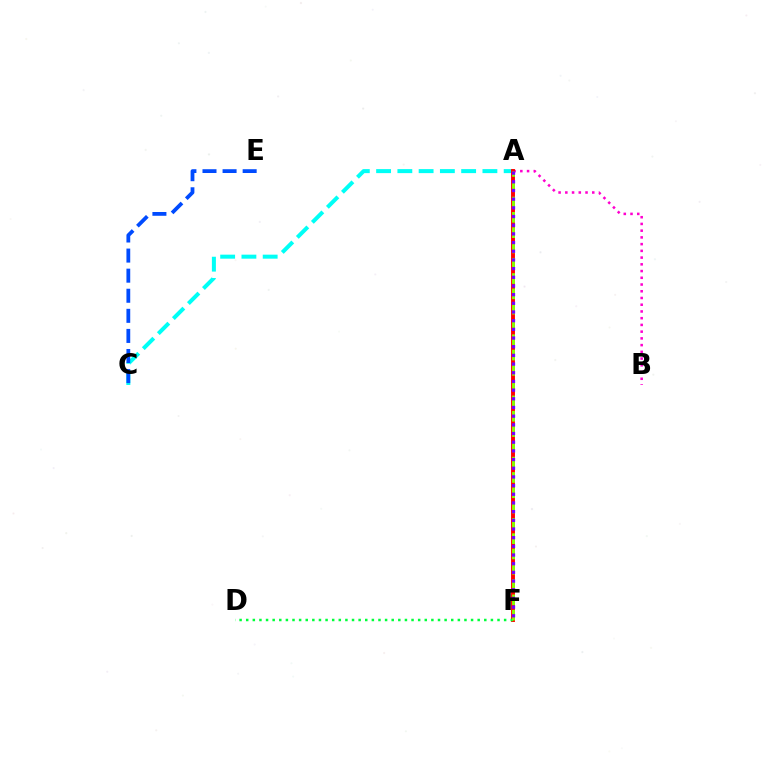{('A', 'C'): [{'color': '#00fff6', 'line_style': 'dashed', 'thickness': 2.89}], ('A', 'F'): [{'color': '#ffbd00', 'line_style': 'solid', 'thickness': 1.78}, {'color': '#ff0000', 'line_style': 'solid', 'thickness': 2.81}, {'color': '#84ff00', 'line_style': 'dashed', 'thickness': 2.08}, {'color': '#7200ff', 'line_style': 'dotted', 'thickness': 2.36}], ('A', 'B'): [{'color': '#ff00cf', 'line_style': 'dotted', 'thickness': 1.83}], ('C', 'E'): [{'color': '#004bff', 'line_style': 'dashed', 'thickness': 2.73}], ('D', 'F'): [{'color': '#00ff39', 'line_style': 'dotted', 'thickness': 1.8}]}